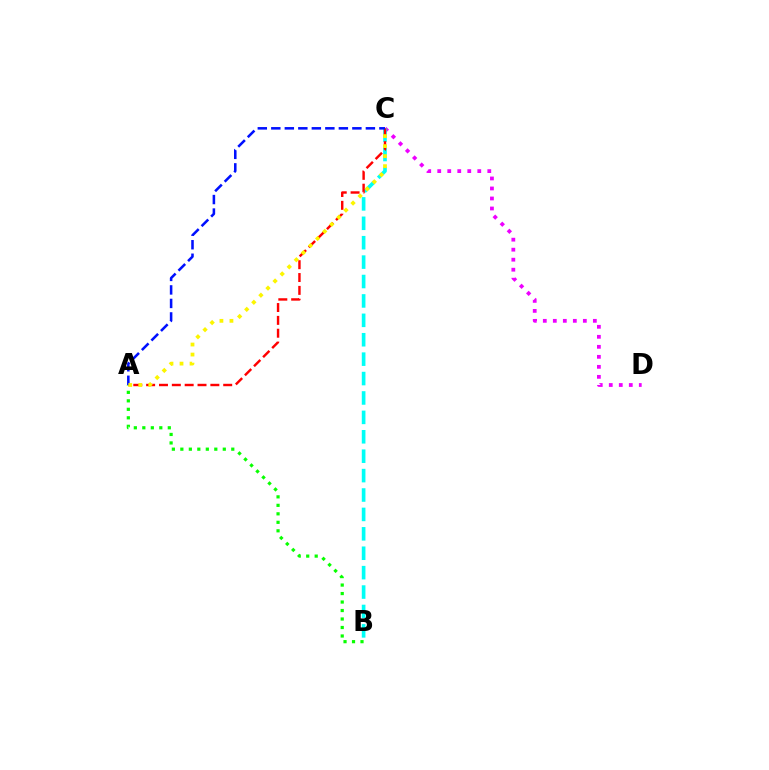{('C', 'D'): [{'color': '#ee00ff', 'line_style': 'dotted', 'thickness': 2.72}], ('A', 'B'): [{'color': '#08ff00', 'line_style': 'dotted', 'thickness': 2.31}], ('B', 'C'): [{'color': '#00fff6', 'line_style': 'dashed', 'thickness': 2.64}], ('A', 'C'): [{'color': '#ff0000', 'line_style': 'dashed', 'thickness': 1.75}, {'color': '#0010ff', 'line_style': 'dashed', 'thickness': 1.84}, {'color': '#fcf500', 'line_style': 'dotted', 'thickness': 2.72}]}